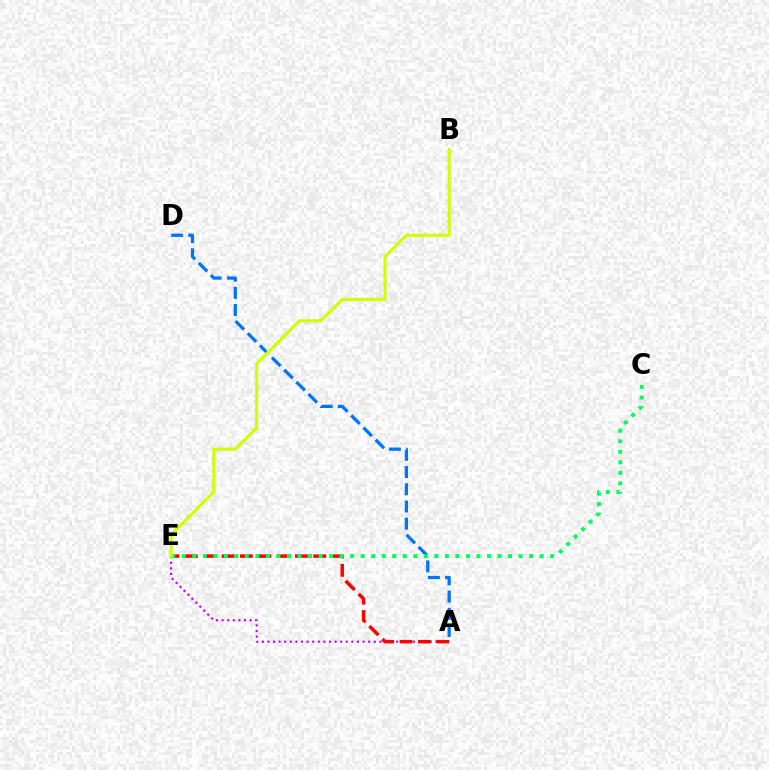{('A', 'E'): [{'color': '#b900ff', 'line_style': 'dotted', 'thickness': 1.52}, {'color': '#ff0000', 'line_style': 'dashed', 'thickness': 2.49}], ('A', 'D'): [{'color': '#0074ff', 'line_style': 'dashed', 'thickness': 2.34}], ('C', 'E'): [{'color': '#00ff5c', 'line_style': 'dotted', 'thickness': 2.86}], ('B', 'E'): [{'color': '#d1ff00', 'line_style': 'solid', 'thickness': 2.26}]}